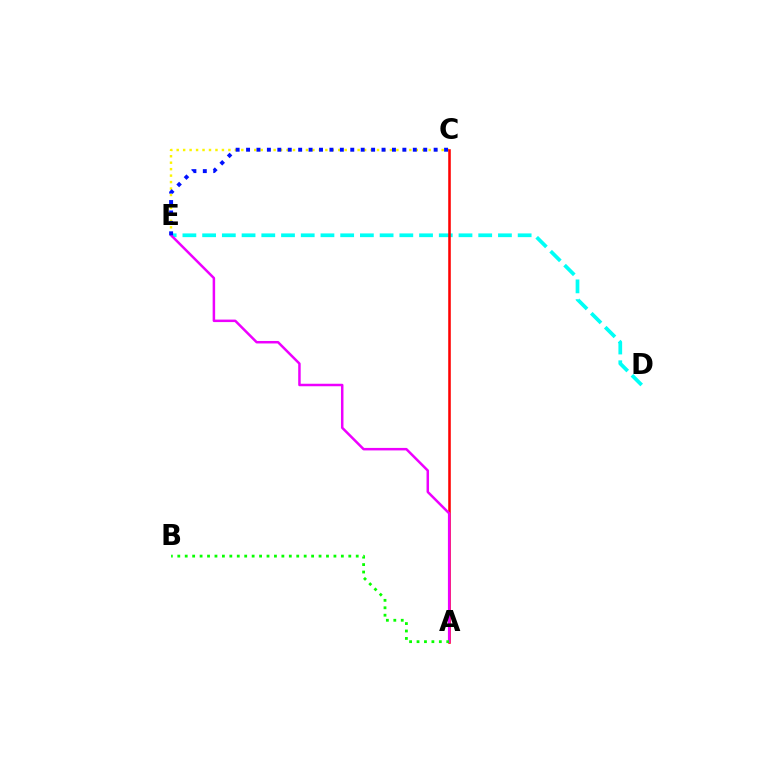{('C', 'E'): [{'color': '#fcf500', 'line_style': 'dotted', 'thickness': 1.76}, {'color': '#0010ff', 'line_style': 'dotted', 'thickness': 2.83}], ('D', 'E'): [{'color': '#00fff6', 'line_style': 'dashed', 'thickness': 2.68}], ('A', 'C'): [{'color': '#ff0000', 'line_style': 'solid', 'thickness': 1.85}], ('A', 'E'): [{'color': '#ee00ff', 'line_style': 'solid', 'thickness': 1.8}], ('A', 'B'): [{'color': '#08ff00', 'line_style': 'dotted', 'thickness': 2.02}]}